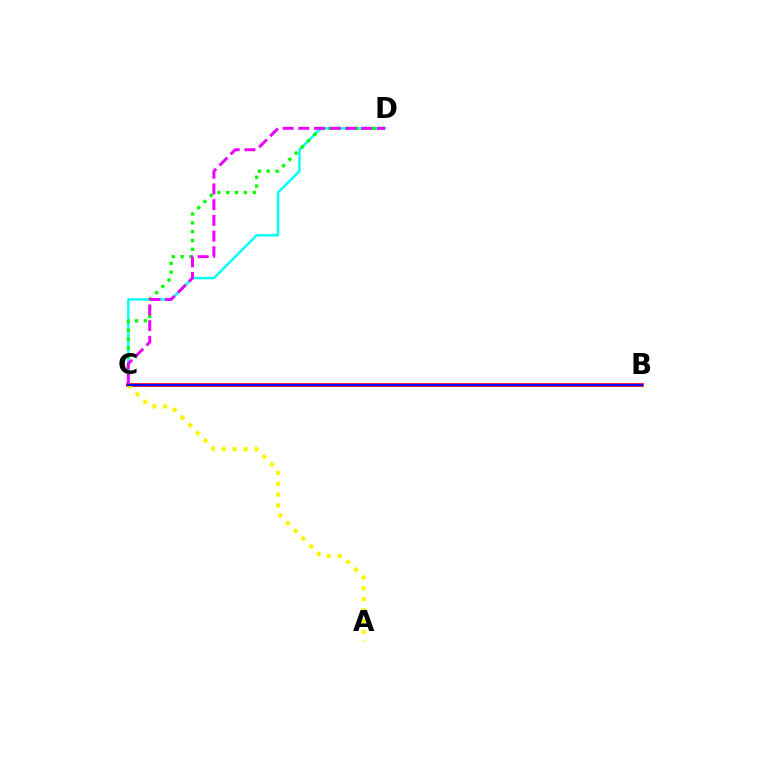{('C', 'D'): [{'color': '#00fff6', 'line_style': 'solid', 'thickness': 1.76}, {'color': '#08ff00', 'line_style': 'dotted', 'thickness': 2.4}, {'color': '#ee00ff', 'line_style': 'dashed', 'thickness': 2.13}], ('B', 'C'): [{'color': '#ff0000', 'line_style': 'solid', 'thickness': 2.66}, {'color': '#0010ff', 'line_style': 'solid', 'thickness': 1.56}], ('A', 'C'): [{'color': '#fcf500', 'line_style': 'dotted', 'thickness': 2.96}]}